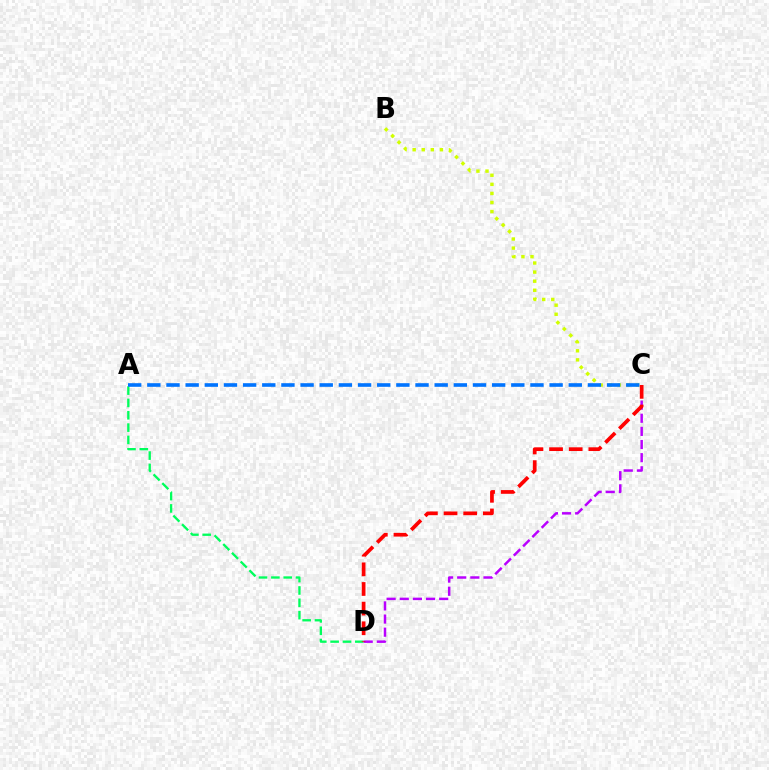{('B', 'C'): [{'color': '#d1ff00', 'line_style': 'dotted', 'thickness': 2.47}], ('A', 'D'): [{'color': '#00ff5c', 'line_style': 'dashed', 'thickness': 1.68}], ('A', 'C'): [{'color': '#0074ff', 'line_style': 'dashed', 'thickness': 2.6}], ('C', 'D'): [{'color': '#b900ff', 'line_style': 'dashed', 'thickness': 1.79}, {'color': '#ff0000', 'line_style': 'dashed', 'thickness': 2.67}]}